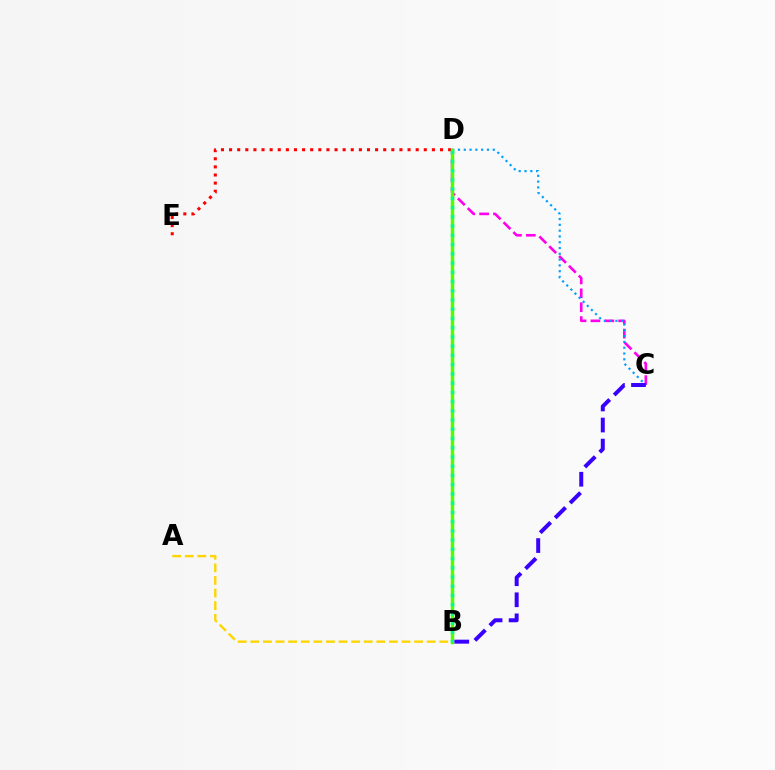{('C', 'D'): [{'color': '#ff00ed', 'line_style': 'dashed', 'thickness': 1.89}, {'color': '#009eff', 'line_style': 'dotted', 'thickness': 1.58}], ('D', 'E'): [{'color': '#ff0000', 'line_style': 'dotted', 'thickness': 2.2}], ('A', 'B'): [{'color': '#ffd500', 'line_style': 'dashed', 'thickness': 1.71}], ('B', 'D'): [{'color': '#4fff00', 'line_style': 'solid', 'thickness': 2.48}, {'color': '#00ff86', 'line_style': 'dotted', 'thickness': 2.51}], ('B', 'C'): [{'color': '#3700ff', 'line_style': 'dashed', 'thickness': 2.86}]}